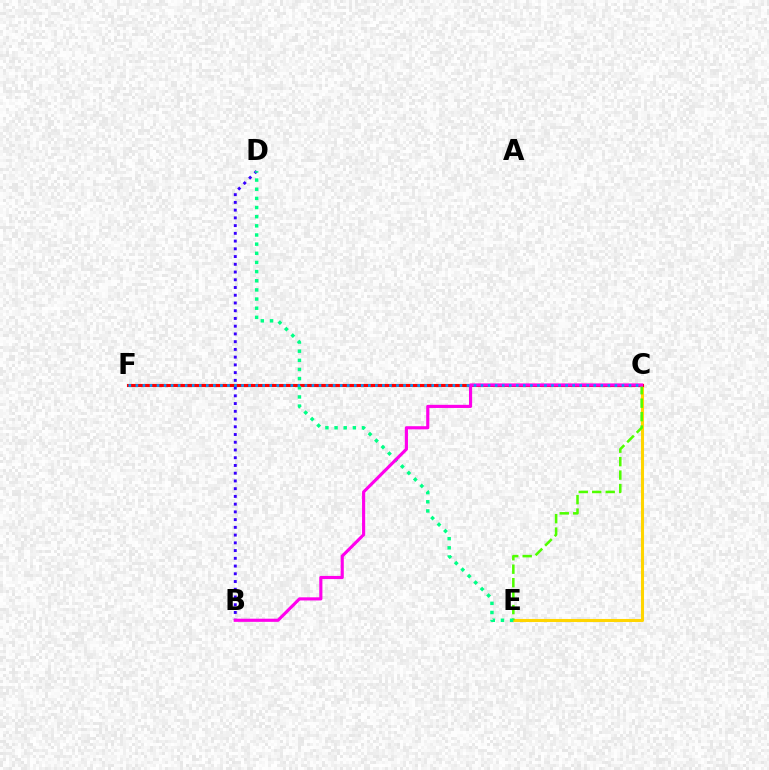{('C', 'E'): [{'color': '#ffd500', 'line_style': 'solid', 'thickness': 2.2}, {'color': '#4fff00', 'line_style': 'dashed', 'thickness': 1.83}], ('C', 'F'): [{'color': '#ff0000', 'line_style': 'solid', 'thickness': 2.23}, {'color': '#009eff', 'line_style': 'dotted', 'thickness': 1.91}], ('B', 'D'): [{'color': '#3700ff', 'line_style': 'dotted', 'thickness': 2.1}], ('D', 'E'): [{'color': '#00ff86', 'line_style': 'dotted', 'thickness': 2.49}], ('B', 'C'): [{'color': '#ff00ed', 'line_style': 'solid', 'thickness': 2.26}]}